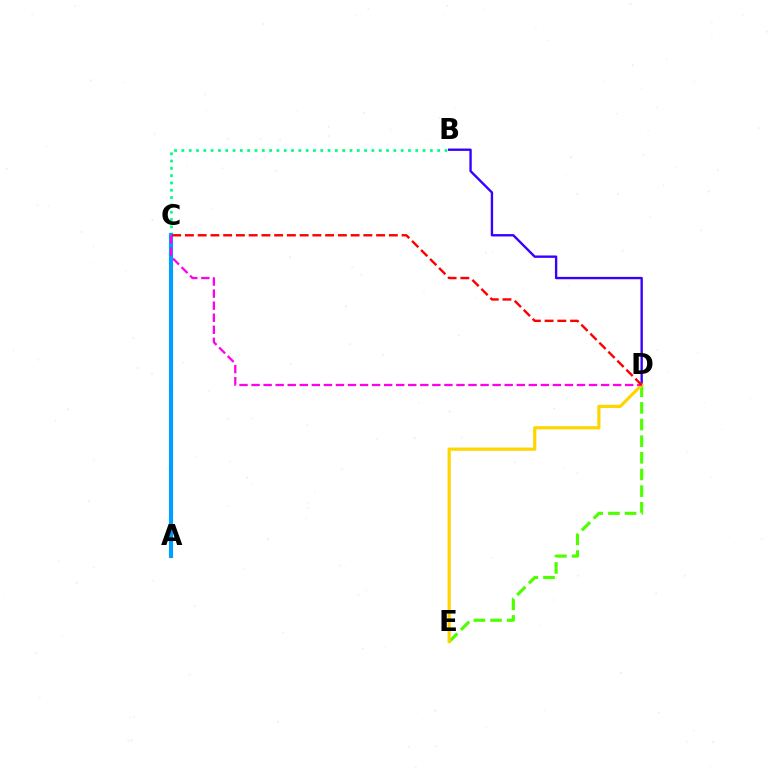{('D', 'E'): [{'color': '#4fff00', 'line_style': 'dashed', 'thickness': 2.26}, {'color': '#ffd500', 'line_style': 'solid', 'thickness': 2.3}], ('B', 'C'): [{'color': '#00ff86', 'line_style': 'dotted', 'thickness': 1.99}], ('B', 'D'): [{'color': '#3700ff', 'line_style': 'solid', 'thickness': 1.7}], ('A', 'C'): [{'color': '#009eff', 'line_style': 'solid', 'thickness': 2.97}], ('C', 'D'): [{'color': '#ff00ed', 'line_style': 'dashed', 'thickness': 1.64}, {'color': '#ff0000', 'line_style': 'dashed', 'thickness': 1.73}]}